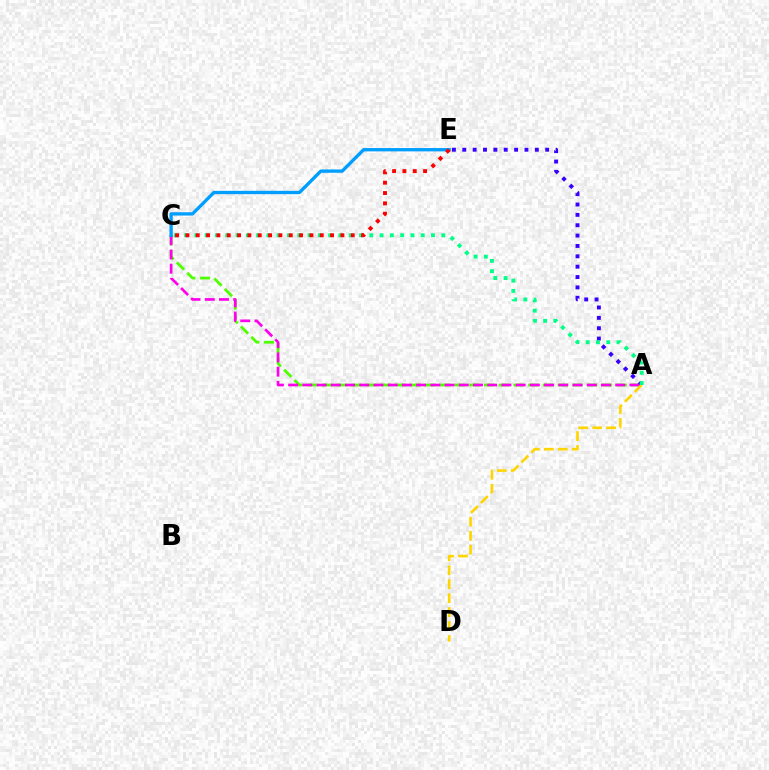{('A', 'C'): [{'color': '#4fff00', 'line_style': 'dashed', 'thickness': 2.0}, {'color': '#ff00ed', 'line_style': 'dashed', 'thickness': 1.93}, {'color': '#00ff86', 'line_style': 'dotted', 'thickness': 2.79}], ('A', 'E'): [{'color': '#3700ff', 'line_style': 'dotted', 'thickness': 2.82}], ('A', 'D'): [{'color': '#ffd500', 'line_style': 'dashed', 'thickness': 1.9}], ('C', 'E'): [{'color': '#009eff', 'line_style': 'solid', 'thickness': 2.39}, {'color': '#ff0000', 'line_style': 'dotted', 'thickness': 2.81}]}